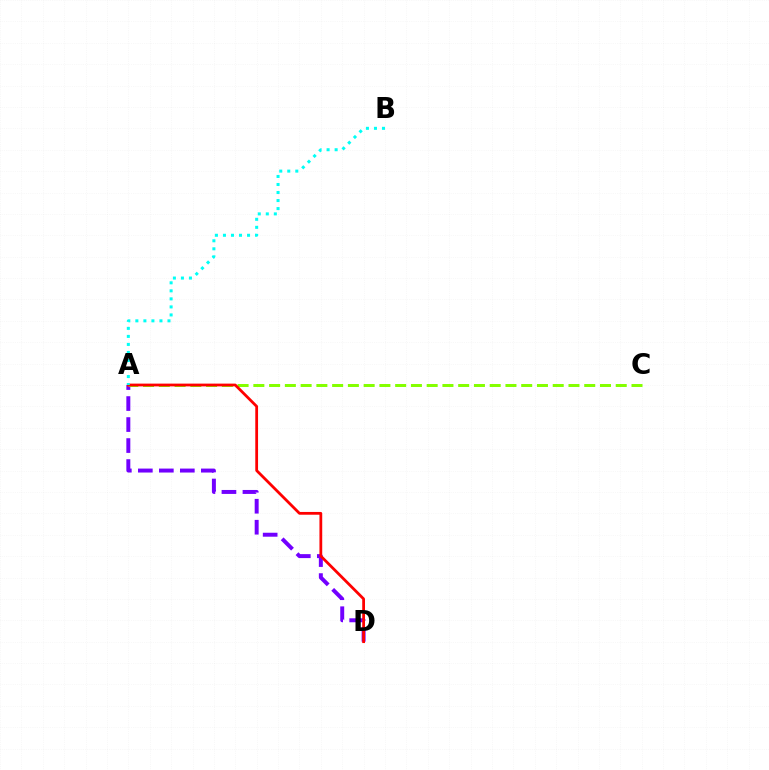{('A', 'D'): [{'color': '#7200ff', 'line_style': 'dashed', 'thickness': 2.85}, {'color': '#ff0000', 'line_style': 'solid', 'thickness': 2.0}], ('A', 'C'): [{'color': '#84ff00', 'line_style': 'dashed', 'thickness': 2.14}], ('A', 'B'): [{'color': '#00fff6', 'line_style': 'dotted', 'thickness': 2.18}]}